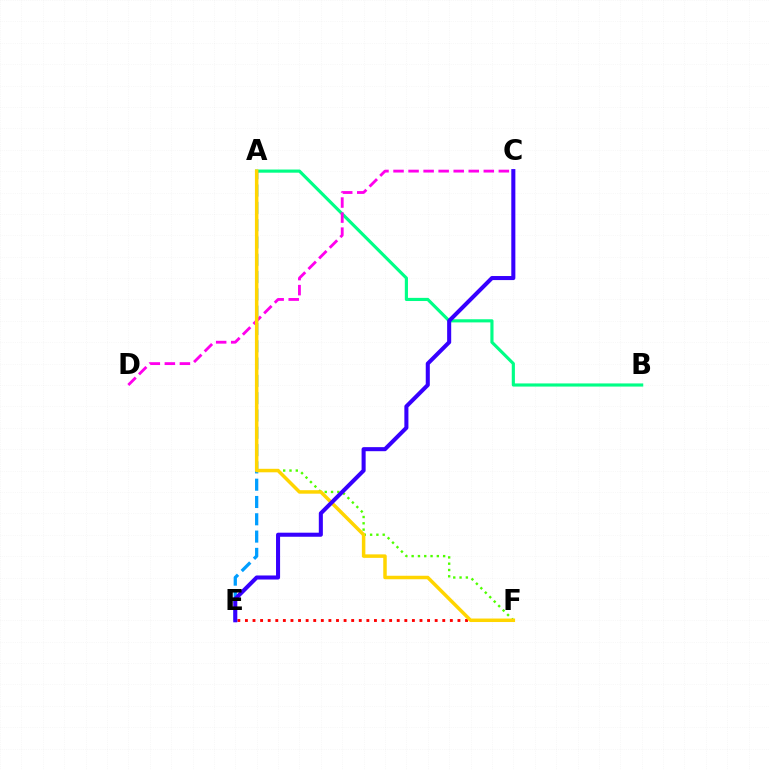{('E', 'F'): [{'color': '#ff0000', 'line_style': 'dotted', 'thickness': 2.06}], ('A', 'B'): [{'color': '#00ff86', 'line_style': 'solid', 'thickness': 2.27}], ('C', 'D'): [{'color': '#ff00ed', 'line_style': 'dashed', 'thickness': 2.04}], ('A', 'E'): [{'color': '#009eff', 'line_style': 'dashed', 'thickness': 2.35}], ('A', 'F'): [{'color': '#4fff00', 'line_style': 'dotted', 'thickness': 1.71}, {'color': '#ffd500', 'line_style': 'solid', 'thickness': 2.52}], ('C', 'E'): [{'color': '#3700ff', 'line_style': 'solid', 'thickness': 2.92}]}